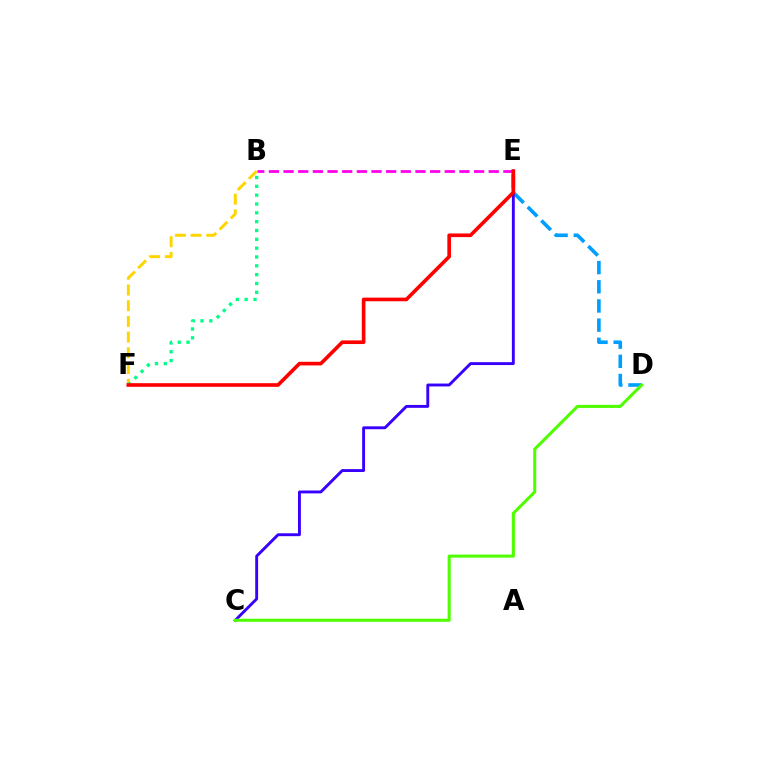{('D', 'E'): [{'color': '#009eff', 'line_style': 'dashed', 'thickness': 2.61}], ('C', 'E'): [{'color': '#3700ff', 'line_style': 'solid', 'thickness': 2.08}], ('C', 'D'): [{'color': '#4fff00', 'line_style': 'solid', 'thickness': 2.2}], ('B', 'F'): [{'color': '#ffd500', 'line_style': 'dashed', 'thickness': 2.13}, {'color': '#00ff86', 'line_style': 'dotted', 'thickness': 2.4}], ('B', 'E'): [{'color': '#ff00ed', 'line_style': 'dashed', 'thickness': 1.99}], ('E', 'F'): [{'color': '#ff0000', 'line_style': 'solid', 'thickness': 2.62}]}